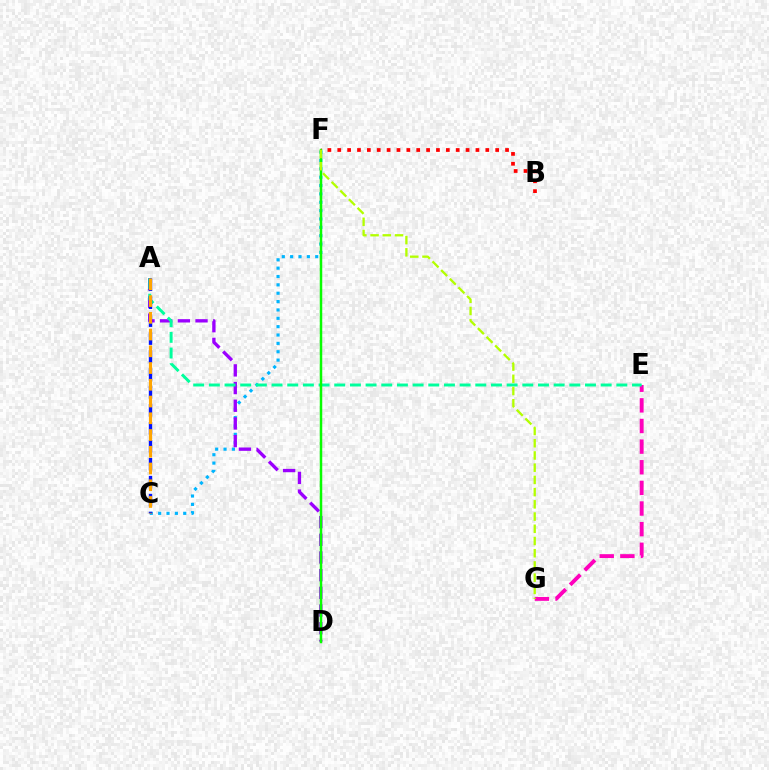{('C', 'F'): [{'color': '#00b5ff', 'line_style': 'dotted', 'thickness': 2.27}], ('A', 'D'): [{'color': '#9b00ff', 'line_style': 'dashed', 'thickness': 2.4}], ('E', 'G'): [{'color': '#ff00bd', 'line_style': 'dashed', 'thickness': 2.8}], ('A', 'E'): [{'color': '#00ff9d', 'line_style': 'dashed', 'thickness': 2.13}], ('A', 'C'): [{'color': '#0010ff', 'line_style': 'dashed', 'thickness': 2.44}, {'color': '#ffa500', 'line_style': 'dashed', 'thickness': 2.27}], ('D', 'F'): [{'color': '#08ff00', 'line_style': 'solid', 'thickness': 1.79}], ('B', 'F'): [{'color': '#ff0000', 'line_style': 'dotted', 'thickness': 2.68}], ('F', 'G'): [{'color': '#b3ff00', 'line_style': 'dashed', 'thickness': 1.66}]}